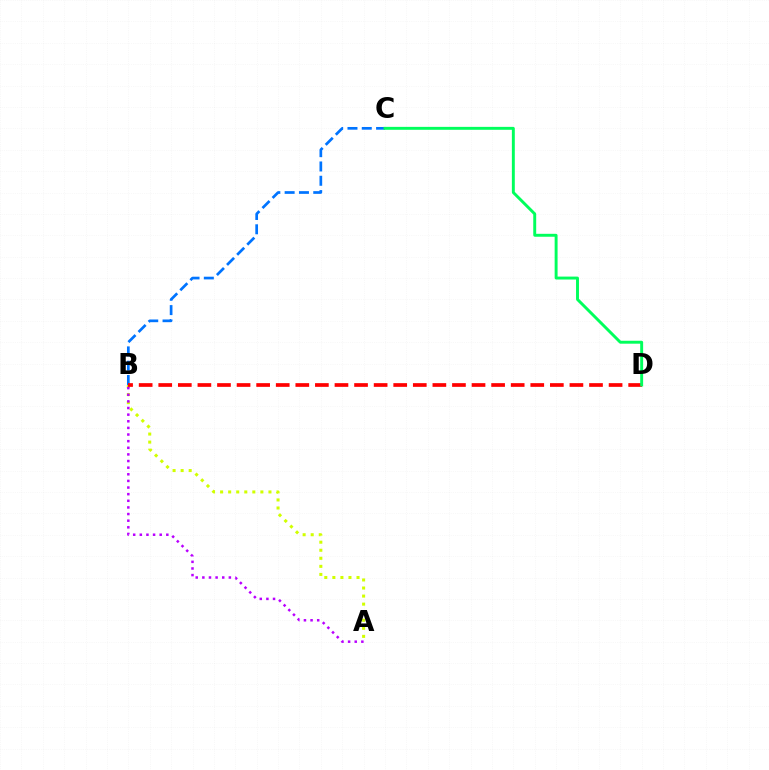{('B', 'C'): [{'color': '#0074ff', 'line_style': 'dashed', 'thickness': 1.94}], ('A', 'B'): [{'color': '#d1ff00', 'line_style': 'dotted', 'thickness': 2.19}, {'color': '#b900ff', 'line_style': 'dotted', 'thickness': 1.8}], ('B', 'D'): [{'color': '#ff0000', 'line_style': 'dashed', 'thickness': 2.66}], ('C', 'D'): [{'color': '#00ff5c', 'line_style': 'solid', 'thickness': 2.11}]}